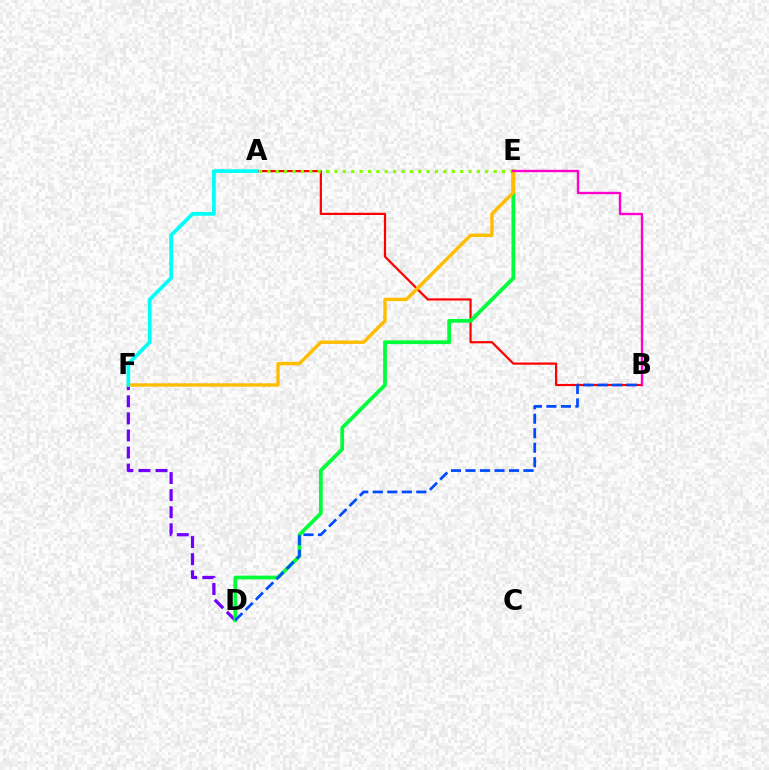{('A', 'B'): [{'color': '#ff0000', 'line_style': 'solid', 'thickness': 1.58}], ('A', 'E'): [{'color': '#84ff00', 'line_style': 'dotted', 'thickness': 2.28}], ('D', 'F'): [{'color': '#7200ff', 'line_style': 'dashed', 'thickness': 2.32}], ('D', 'E'): [{'color': '#00ff39', 'line_style': 'solid', 'thickness': 2.7}], ('E', 'F'): [{'color': '#ffbd00', 'line_style': 'solid', 'thickness': 2.46}], ('B', 'E'): [{'color': '#ff00cf', 'line_style': 'solid', 'thickness': 1.71}], ('A', 'F'): [{'color': '#00fff6', 'line_style': 'solid', 'thickness': 2.66}], ('B', 'D'): [{'color': '#004bff', 'line_style': 'dashed', 'thickness': 1.97}]}